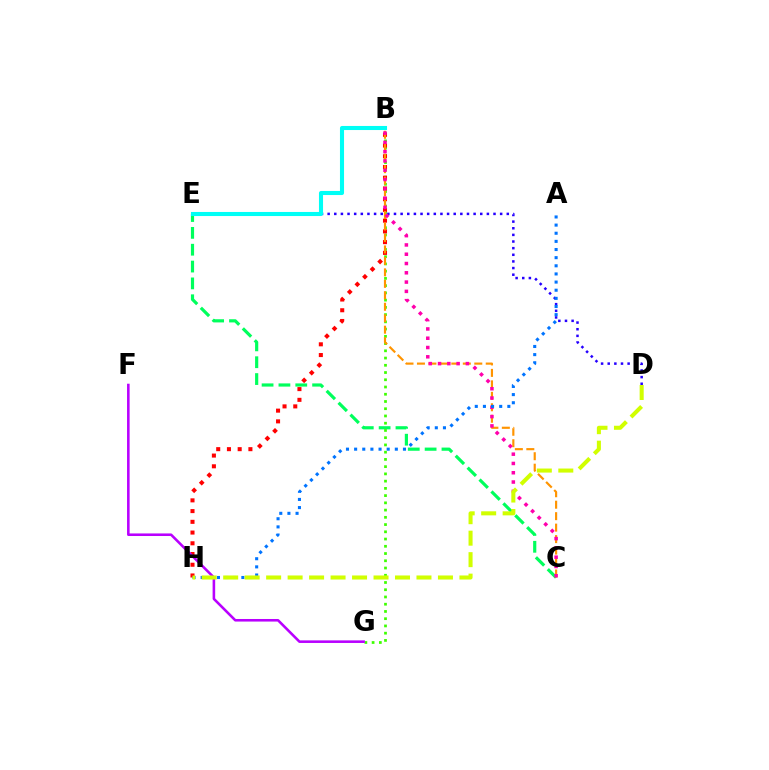{('C', 'E'): [{'color': '#00ff5c', 'line_style': 'dashed', 'thickness': 2.29}], ('D', 'E'): [{'color': '#2500ff', 'line_style': 'dotted', 'thickness': 1.8}], ('B', 'E'): [{'color': '#00fff6', 'line_style': 'solid', 'thickness': 2.94}], ('B', 'G'): [{'color': '#3dff00', 'line_style': 'dotted', 'thickness': 1.97}], ('B', 'H'): [{'color': '#ff0000', 'line_style': 'dotted', 'thickness': 2.92}], ('B', 'C'): [{'color': '#ff9400', 'line_style': 'dashed', 'thickness': 1.56}, {'color': '#ff00ac', 'line_style': 'dotted', 'thickness': 2.52}], ('F', 'G'): [{'color': '#b900ff', 'line_style': 'solid', 'thickness': 1.86}], ('A', 'H'): [{'color': '#0074ff', 'line_style': 'dotted', 'thickness': 2.21}], ('D', 'H'): [{'color': '#d1ff00', 'line_style': 'dashed', 'thickness': 2.92}]}